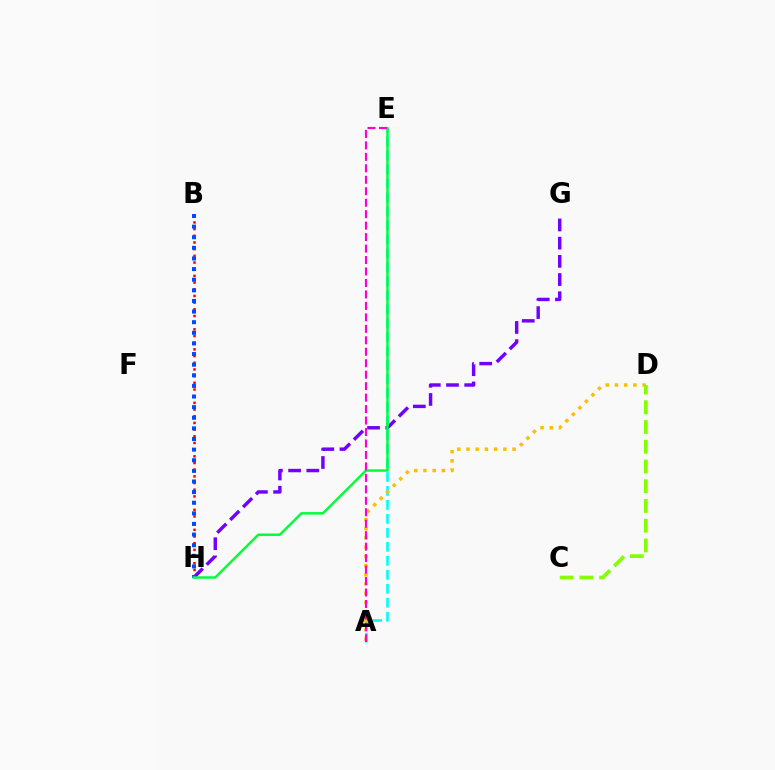{('B', 'H'): [{'color': '#ff0000', 'line_style': 'dotted', 'thickness': 1.82}, {'color': '#004bff', 'line_style': 'dotted', 'thickness': 2.89}], ('G', 'H'): [{'color': '#7200ff', 'line_style': 'dashed', 'thickness': 2.47}], ('A', 'E'): [{'color': '#00fff6', 'line_style': 'dashed', 'thickness': 1.9}, {'color': '#ff00cf', 'line_style': 'dashed', 'thickness': 1.56}], ('E', 'H'): [{'color': '#00ff39', 'line_style': 'solid', 'thickness': 1.78}], ('A', 'D'): [{'color': '#ffbd00', 'line_style': 'dotted', 'thickness': 2.5}], ('C', 'D'): [{'color': '#84ff00', 'line_style': 'dashed', 'thickness': 2.68}]}